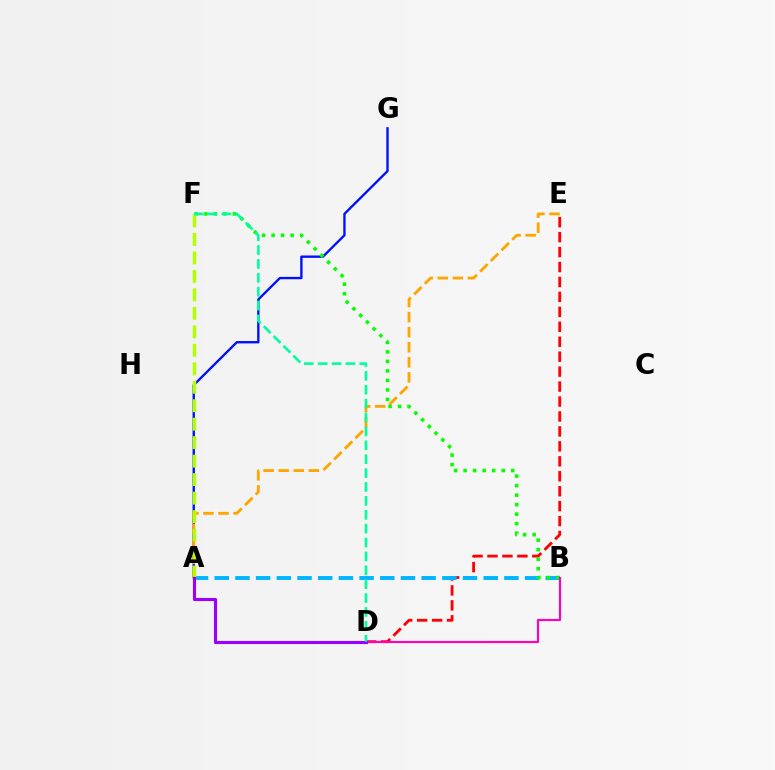{('D', 'E'): [{'color': '#ff0000', 'line_style': 'dashed', 'thickness': 2.03}], ('A', 'B'): [{'color': '#00b5ff', 'line_style': 'dashed', 'thickness': 2.81}], ('A', 'G'): [{'color': '#0010ff', 'line_style': 'solid', 'thickness': 1.7}], ('B', 'F'): [{'color': '#08ff00', 'line_style': 'dotted', 'thickness': 2.58}], ('A', 'E'): [{'color': '#ffa500', 'line_style': 'dashed', 'thickness': 2.05}], ('B', 'D'): [{'color': '#ff00bd', 'line_style': 'solid', 'thickness': 1.55}], ('A', 'F'): [{'color': '#b3ff00', 'line_style': 'dashed', 'thickness': 2.51}], ('A', 'D'): [{'color': '#9b00ff', 'line_style': 'solid', 'thickness': 2.25}], ('D', 'F'): [{'color': '#00ff9d', 'line_style': 'dashed', 'thickness': 1.89}]}